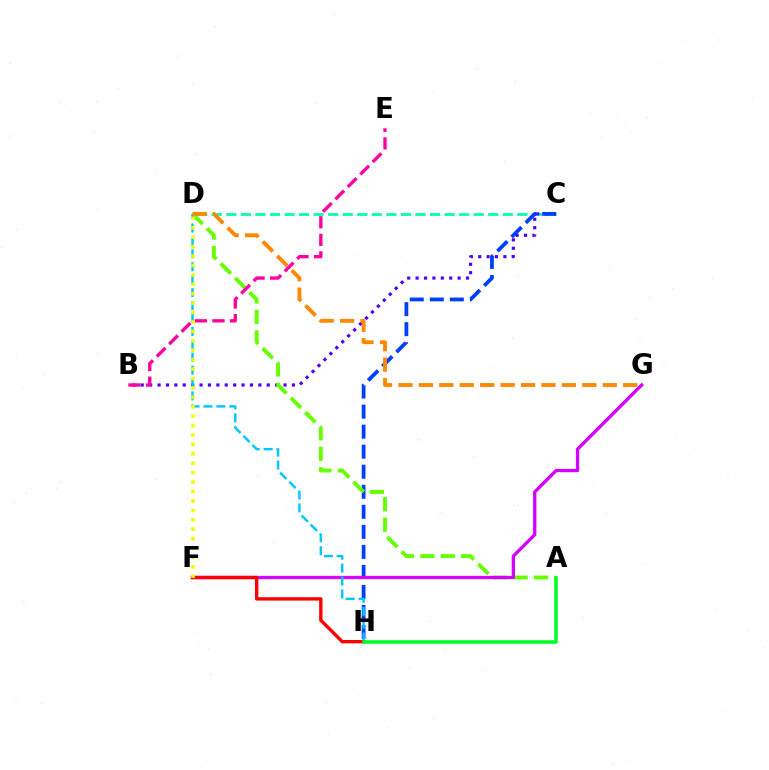{('C', 'D'): [{'color': '#00ffaf', 'line_style': 'dashed', 'thickness': 1.98}], ('B', 'C'): [{'color': '#4f00ff', 'line_style': 'dotted', 'thickness': 2.28}], ('C', 'H'): [{'color': '#003fff', 'line_style': 'dashed', 'thickness': 2.72}], ('A', 'D'): [{'color': '#66ff00', 'line_style': 'dashed', 'thickness': 2.77}], ('F', 'G'): [{'color': '#d600ff', 'line_style': 'solid', 'thickness': 2.37}], ('D', 'H'): [{'color': '#00c7ff', 'line_style': 'dashed', 'thickness': 1.76}], ('D', 'G'): [{'color': '#ff8800', 'line_style': 'dashed', 'thickness': 2.78}], ('F', 'H'): [{'color': '#ff0000', 'line_style': 'solid', 'thickness': 2.42}], ('B', 'E'): [{'color': '#ff00a0', 'line_style': 'dashed', 'thickness': 2.39}], ('D', 'F'): [{'color': '#eeff00', 'line_style': 'dotted', 'thickness': 2.56}], ('A', 'H'): [{'color': '#00ff27', 'line_style': 'solid', 'thickness': 2.56}]}